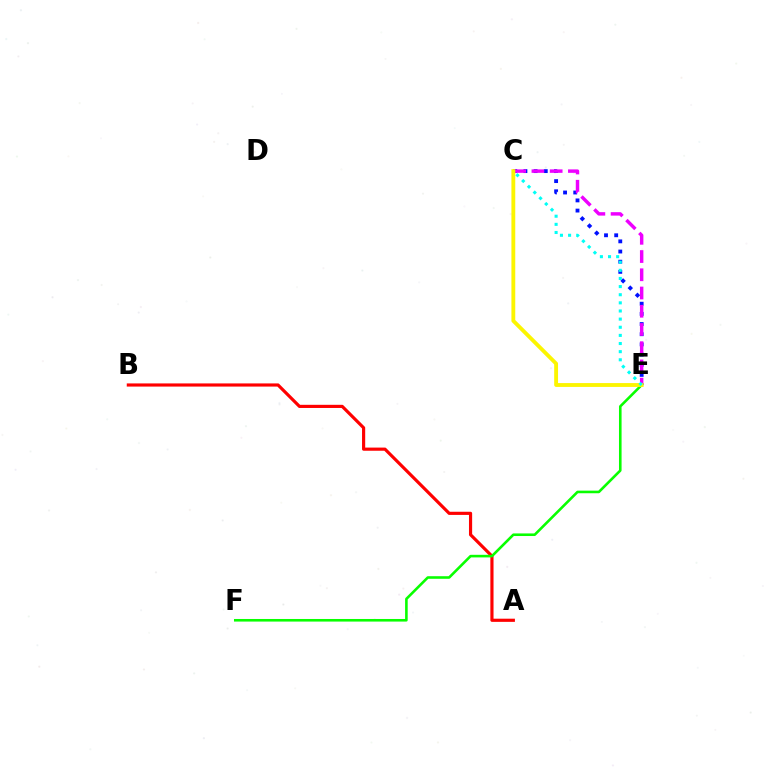{('A', 'B'): [{'color': '#ff0000', 'line_style': 'solid', 'thickness': 2.28}], ('C', 'E'): [{'color': '#0010ff', 'line_style': 'dotted', 'thickness': 2.76}, {'color': '#ee00ff', 'line_style': 'dashed', 'thickness': 2.48}, {'color': '#fcf500', 'line_style': 'solid', 'thickness': 2.77}, {'color': '#00fff6', 'line_style': 'dotted', 'thickness': 2.21}], ('E', 'F'): [{'color': '#08ff00', 'line_style': 'solid', 'thickness': 1.87}]}